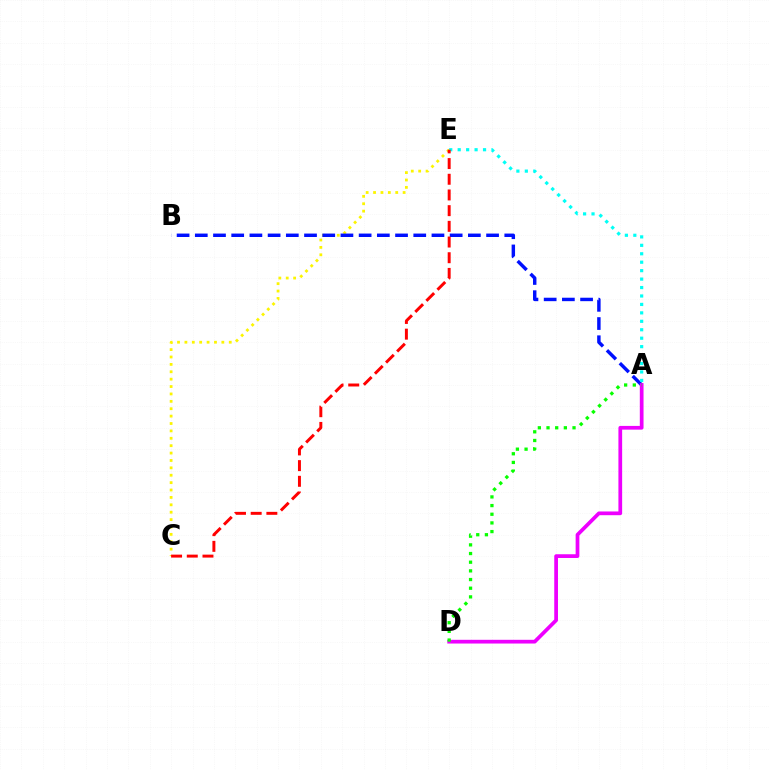{('C', 'E'): [{'color': '#fcf500', 'line_style': 'dotted', 'thickness': 2.01}, {'color': '#ff0000', 'line_style': 'dashed', 'thickness': 2.13}], ('A', 'B'): [{'color': '#0010ff', 'line_style': 'dashed', 'thickness': 2.47}], ('A', 'D'): [{'color': '#ee00ff', 'line_style': 'solid', 'thickness': 2.68}, {'color': '#08ff00', 'line_style': 'dotted', 'thickness': 2.36}], ('A', 'E'): [{'color': '#00fff6', 'line_style': 'dotted', 'thickness': 2.29}]}